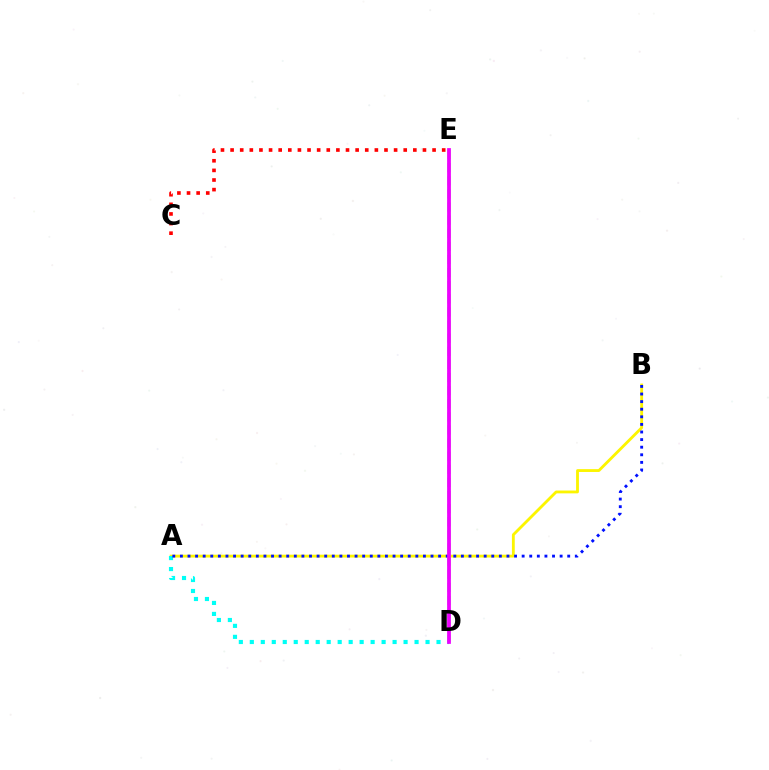{('A', 'B'): [{'color': '#fcf500', 'line_style': 'solid', 'thickness': 2.04}, {'color': '#0010ff', 'line_style': 'dotted', 'thickness': 2.06}], ('A', 'D'): [{'color': '#00fff6', 'line_style': 'dotted', 'thickness': 2.98}], ('D', 'E'): [{'color': '#08ff00', 'line_style': 'dashed', 'thickness': 1.78}, {'color': '#ee00ff', 'line_style': 'solid', 'thickness': 2.71}], ('C', 'E'): [{'color': '#ff0000', 'line_style': 'dotted', 'thickness': 2.61}]}